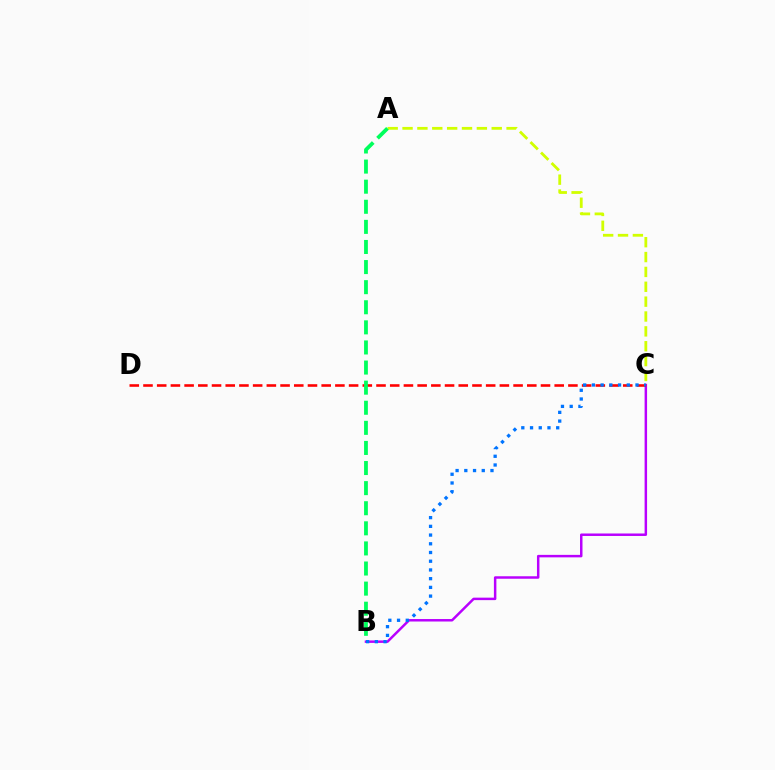{('B', 'C'): [{'color': '#b900ff', 'line_style': 'solid', 'thickness': 1.78}, {'color': '#0074ff', 'line_style': 'dotted', 'thickness': 2.37}], ('C', 'D'): [{'color': '#ff0000', 'line_style': 'dashed', 'thickness': 1.86}], ('A', 'C'): [{'color': '#d1ff00', 'line_style': 'dashed', 'thickness': 2.02}], ('A', 'B'): [{'color': '#00ff5c', 'line_style': 'dashed', 'thickness': 2.73}]}